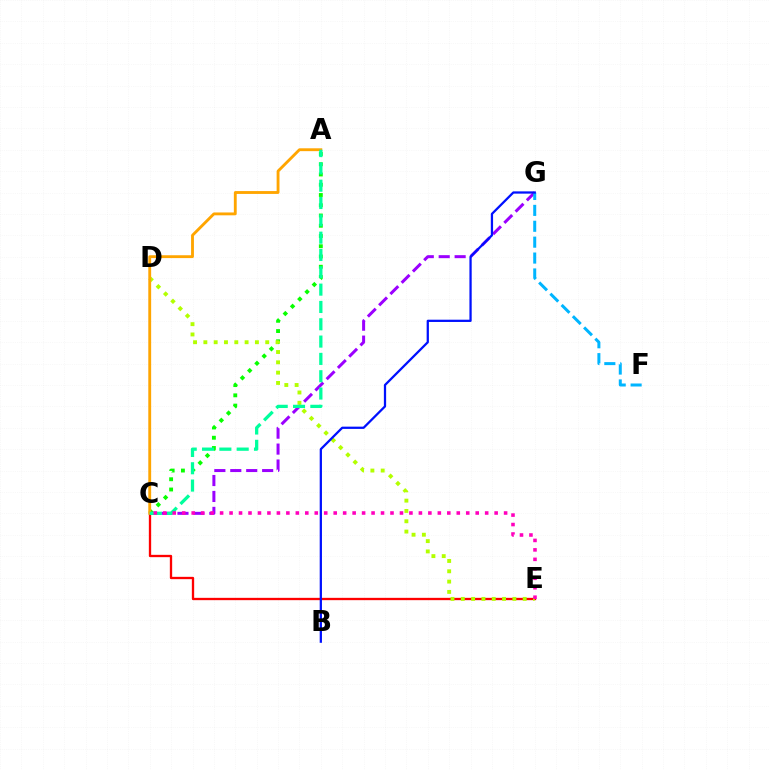{('C', 'E'): [{'color': '#ff0000', 'line_style': 'solid', 'thickness': 1.67}, {'color': '#ff00bd', 'line_style': 'dotted', 'thickness': 2.57}], ('A', 'C'): [{'color': '#08ff00', 'line_style': 'dotted', 'thickness': 2.79}, {'color': '#ffa500', 'line_style': 'solid', 'thickness': 2.05}, {'color': '#00ff9d', 'line_style': 'dashed', 'thickness': 2.35}], ('C', 'G'): [{'color': '#9b00ff', 'line_style': 'dashed', 'thickness': 2.16}], ('D', 'E'): [{'color': '#b3ff00', 'line_style': 'dotted', 'thickness': 2.8}], ('F', 'G'): [{'color': '#00b5ff', 'line_style': 'dashed', 'thickness': 2.16}], ('B', 'G'): [{'color': '#0010ff', 'line_style': 'solid', 'thickness': 1.63}]}